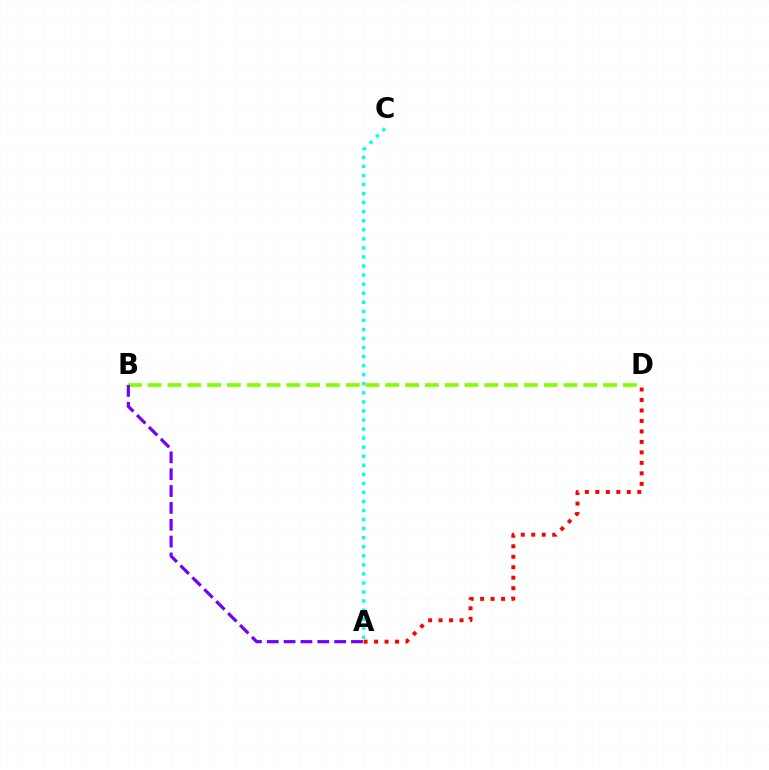{('B', 'D'): [{'color': '#84ff00', 'line_style': 'dashed', 'thickness': 2.69}], ('A', 'C'): [{'color': '#00fff6', 'line_style': 'dotted', 'thickness': 2.46}], ('A', 'D'): [{'color': '#ff0000', 'line_style': 'dotted', 'thickness': 2.85}], ('A', 'B'): [{'color': '#7200ff', 'line_style': 'dashed', 'thickness': 2.29}]}